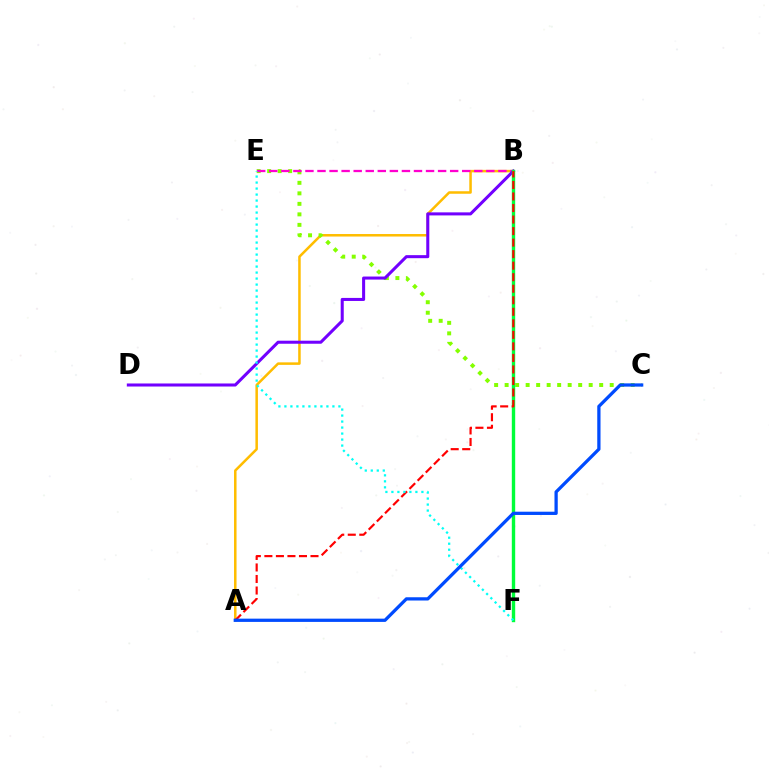{('A', 'B'): [{'color': '#ffbd00', 'line_style': 'solid', 'thickness': 1.81}, {'color': '#ff0000', 'line_style': 'dashed', 'thickness': 1.57}], ('C', 'E'): [{'color': '#84ff00', 'line_style': 'dotted', 'thickness': 2.85}], ('B', 'E'): [{'color': '#ff00cf', 'line_style': 'dashed', 'thickness': 1.64}], ('B', 'D'): [{'color': '#7200ff', 'line_style': 'solid', 'thickness': 2.19}], ('B', 'F'): [{'color': '#00ff39', 'line_style': 'solid', 'thickness': 2.44}], ('E', 'F'): [{'color': '#00fff6', 'line_style': 'dotted', 'thickness': 1.63}], ('A', 'C'): [{'color': '#004bff', 'line_style': 'solid', 'thickness': 2.35}]}